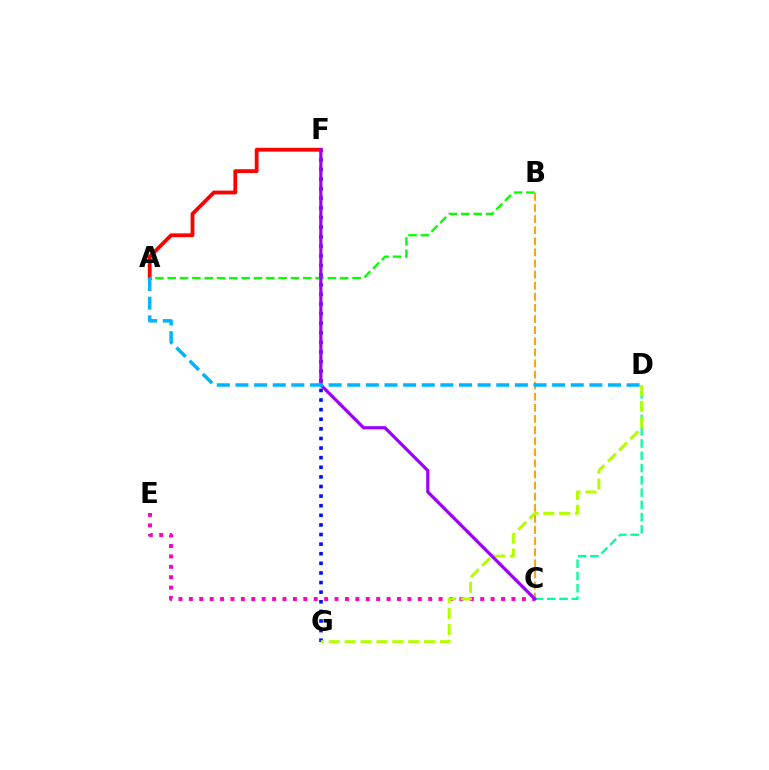{('F', 'G'): [{'color': '#0010ff', 'line_style': 'dotted', 'thickness': 2.61}], ('C', 'E'): [{'color': '#ff00bd', 'line_style': 'dotted', 'thickness': 2.83}], ('B', 'C'): [{'color': '#ffa500', 'line_style': 'dashed', 'thickness': 1.51}], ('A', 'F'): [{'color': '#ff0000', 'line_style': 'solid', 'thickness': 2.74}], ('C', 'D'): [{'color': '#00ff9d', 'line_style': 'dashed', 'thickness': 1.67}], ('A', 'B'): [{'color': '#08ff00', 'line_style': 'dashed', 'thickness': 1.67}], ('D', 'G'): [{'color': '#b3ff00', 'line_style': 'dashed', 'thickness': 2.16}], ('C', 'F'): [{'color': '#9b00ff', 'line_style': 'solid', 'thickness': 2.3}], ('A', 'D'): [{'color': '#00b5ff', 'line_style': 'dashed', 'thickness': 2.53}]}